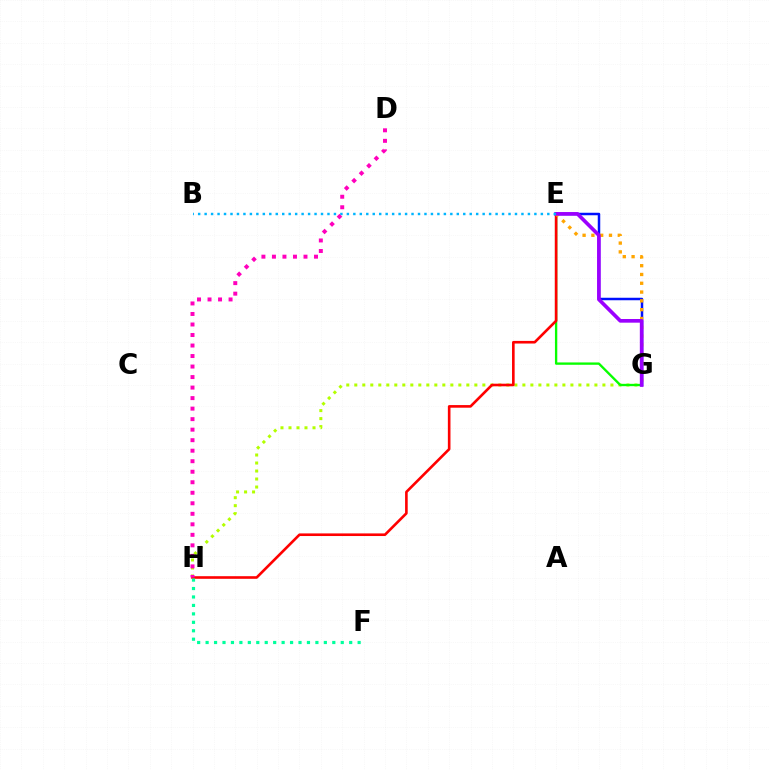{('E', 'G'): [{'color': '#0010ff', 'line_style': 'solid', 'thickness': 1.79}, {'color': '#08ff00', 'line_style': 'solid', 'thickness': 1.69}, {'color': '#ffa500', 'line_style': 'dotted', 'thickness': 2.39}, {'color': '#9b00ff', 'line_style': 'solid', 'thickness': 2.64}], ('G', 'H'): [{'color': '#b3ff00', 'line_style': 'dotted', 'thickness': 2.17}], ('E', 'H'): [{'color': '#ff0000', 'line_style': 'solid', 'thickness': 1.89}], ('B', 'E'): [{'color': '#00b5ff', 'line_style': 'dotted', 'thickness': 1.76}], ('D', 'H'): [{'color': '#ff00bd', 'line_style': 'dotted', 'thickness': 2.86}], ('F', 'H'): [{'color': '#00ff9d', 'line_style': 'dotted', 'thickness': 2.29}]}